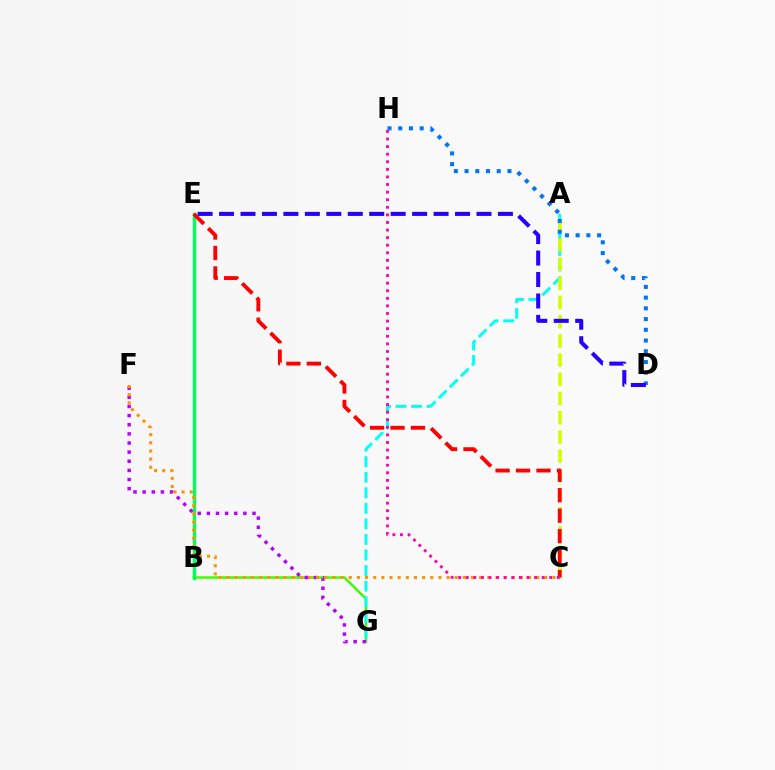{('B', 'G'): [{'color': '#3dff00', 'line_style': 'solid', 'thickness': 1.77}], ('B', 'E'): [{'color': '#00ff5c', 'line_style': 'solid', 'thickness': 2.43}], ('A', 'G'): [{'color': '#00fff6', 'line_style': 'dashed', 'thickness': 2.11}], ('A', 'C'): [{'color': '#d1ff00', 'line_style': 'dashed', 'thickness': 2.61}], ('C', 'E'): [{'color': '#ff0000', 'line_style': 'dashed', 'thickness': 2.78}], ('D', 'H'): [{'color': '#0074ff', 'line_style': 'dotted', 'thickness': 2.91}], ('F', 'G'): [{'color': '#b900ff', 'line_style': 'dotted', 'thickness': 2.48}], ('C', 'F'): [{'color': '#ff9400', 'line_style': 'dotted', 'thickness': 2.21}], ('D', 'E'): [{'color': '#2500ff', 'line_style': 'dashed', 'thickness': 2.91}], ('C', 'H'): [{'color': '#ff00ac', 'line_style': 'dotted', 'thickness': 2.06}]}